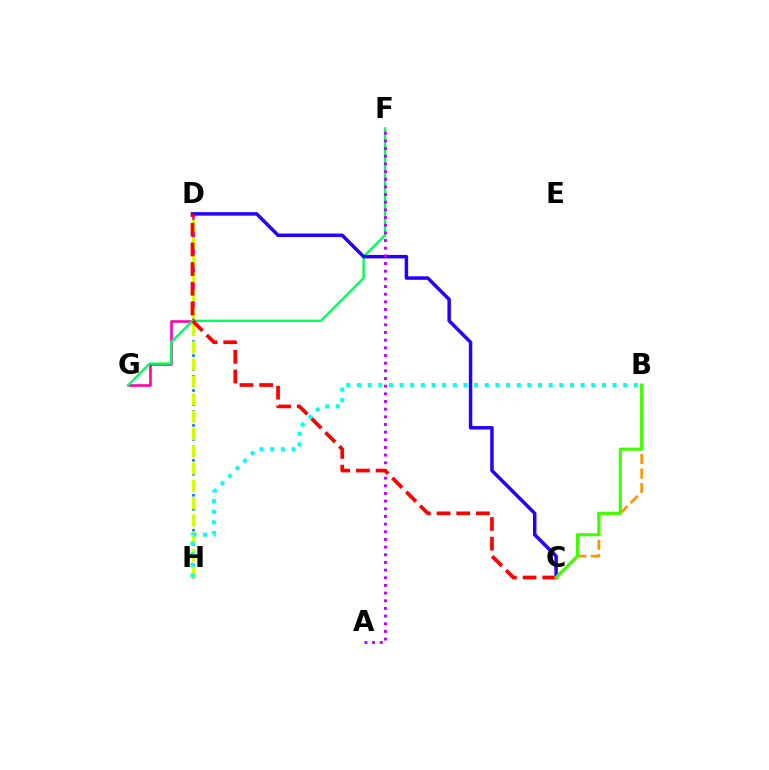{('D', 'H'): [{'color': '#0074ff', 'line_style': 'dotted', 'thickness': 1.9}, {'color': '#d1ff00', 'line_style': 'dashed', 'thickness': 2.35}], ('D', 'G'): [{'color': '#ff00ac', 'line_style': 'solid', 'thickness': 1.87}], ('F', 'G'): [{'color': '#00ff5c', 'line_style': 'solid', 'thickness': 1.72}], ('C', 'D'): [{'color': '#2500ff', 'line_style': 'solid', 'thickness': 2.51}, {'color': '#ff0000', 'line_style': 'dashed', 'thickness': 2.67}], ('B', 'C'): [{'color': '#ff9400', 'line_style': 'dashed', 'thickness': 1.97}, {'color': '#3dff00', 'line_style': 'solid', 'thickness': 2.21}], ('A', 'F'): [{'color': '#b900ff', 'line_style': 'dotted', 'thickness': 2.08}], ('B', 'H'): [{'color': '#00fff6', 'line_style': 'dotted', 'thickness': 2.89}]}